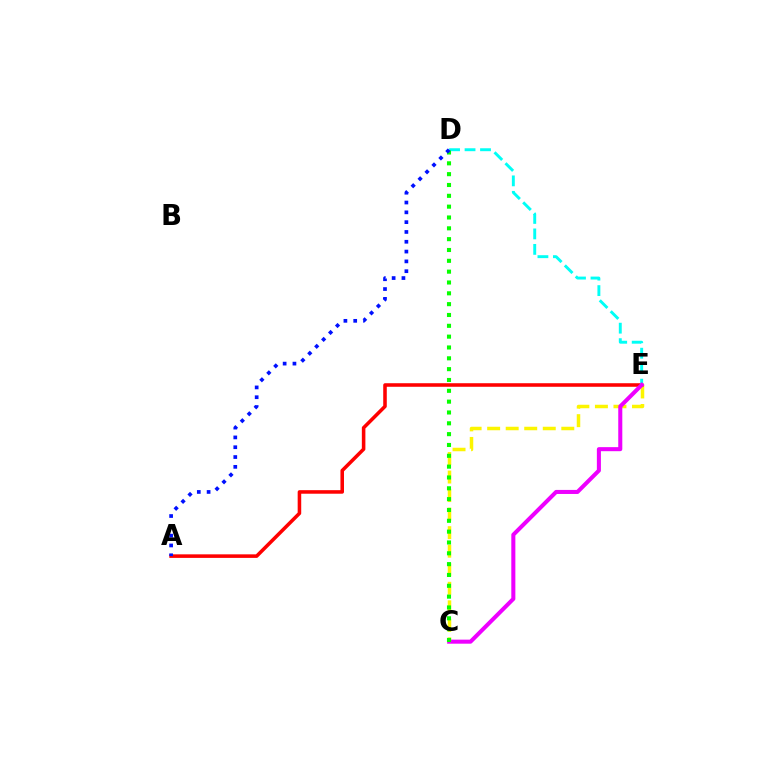{('C', 'E'): [{'color': '#fcf500', 'line_style': 'dashed', 'thickness': 2.52}, {'color': '#ee00ff', 'line_style': 'solid', 'thickness': 2.91}], ('A', 'E'): [{'color': '#ff0000', 'line_style': 'solid', 'thickness': 2.56}], ('D', 'E'): [{'color': '#00fff6', 'line_style': 'dashed', 'thickness': 2.1}], ('C', 'D'): [{'color': '#08ff00', 'line_style': 'dotted', 'thickness': 2.94}], ('A', 'D'): [{'color': '#0010ff', 'line_style': 'dotted', 'thickness': 2.67}]}